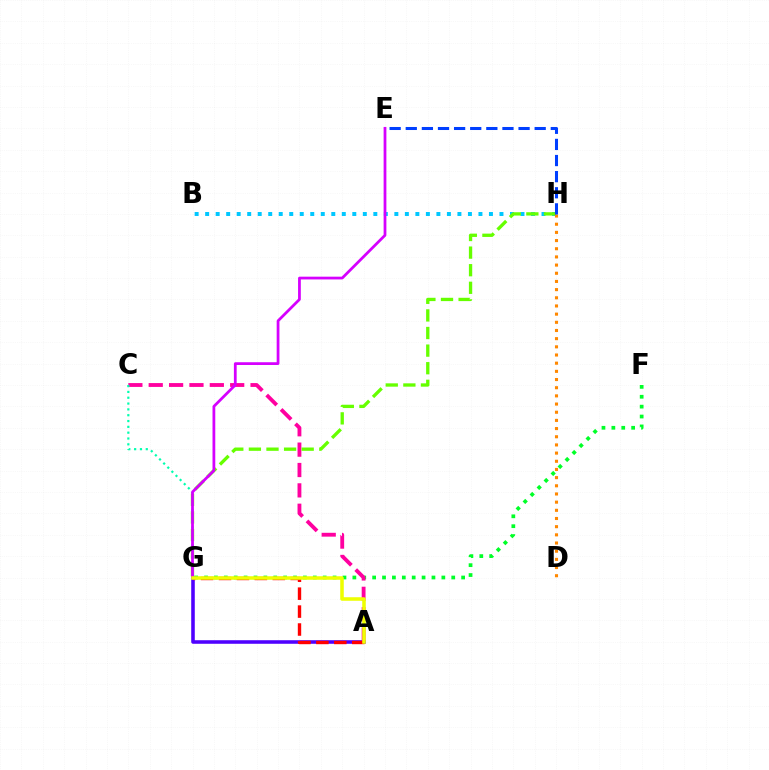{('A', 'G'): [{'color': '#4f00ff', 'line_style': 'solid', 'thickness': 2.57}, {'color': '#ff0000', 'line_style': 'dashed', 'thickness': 2.44}, {'color': '#eeff00', 'line_style': 'solid', 'thickness': 2.55}], ('B', 'H'): [{'color': '#00c7ff', 'line_style': 'dotted', 'thickness': 2.86}], ('F', 'G'): [{'color': '#00ff27', 'line_style': 'dotted', 'thickness': 2.69}], ('A', 'C'): [{'color': '#ff00a0', 'line_style': 'dashed', 'thickness': 2.77}], ('G', 'H'): [{'color': '#66ff00', 'line_style': 'dashed', 'thickness': 2.39}], ('C', 'G'): [{'color': '#00ffaf', 'line_style': 'dotted', 'thickness': 1.58}], ('E', 'G'): [{'color': '#d600ff', 'line_style': 'solid', 'thickness': 1.99}], ('D', 'H'): [{'color': '#ff8800', 'line_style': 'dotted', 'thickness': 2.22}], ('E', 'H'): [{'color': '#003fff', 'line_style': 'dashed', 'thickness': 2.19}]}